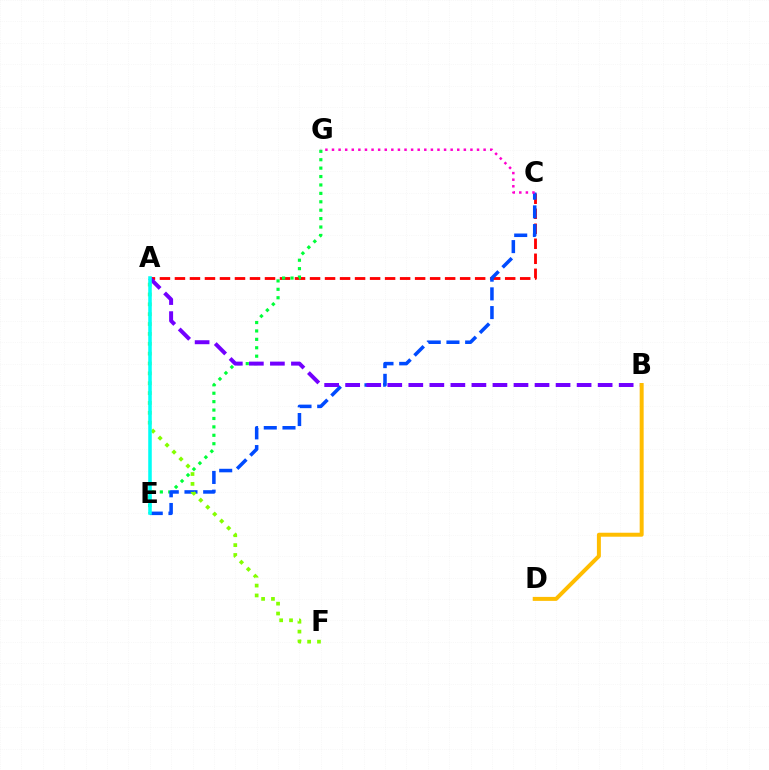{('A', 'C'): [{'color': '#ff0000', 'line_style': 'dashed', 'thickness': 2.04}], ('E', 'G'): [{'color': '#00ff39', 'line_style': 'dotted', 'thickness': 2.29}], ('C', 'E'): [{'color': '#004bff', 'line_style': 'dashed', 'thickness': 2.54}], ('A', 'F'): [{'color': '#84ff00', 'line_style': 'dotted', 'thickness': 2.68}], ('A', 'B'): [{'color': '#7200ff', 'line_style': 'dashed', 'thickness': 2.86}], ('B', 'D'): [{'color': '#ffbd00', 'line_style': 'solid', 'thickness': 2.86}], ('C', 'G'): [{'color': '#ff00cf', 'line_style': 'dotted', 'thickness': 1.79}], ('A', 'E'): [{'color': '#00fff6', 'line_style': 'solid', 'thickness': 2.55}]}